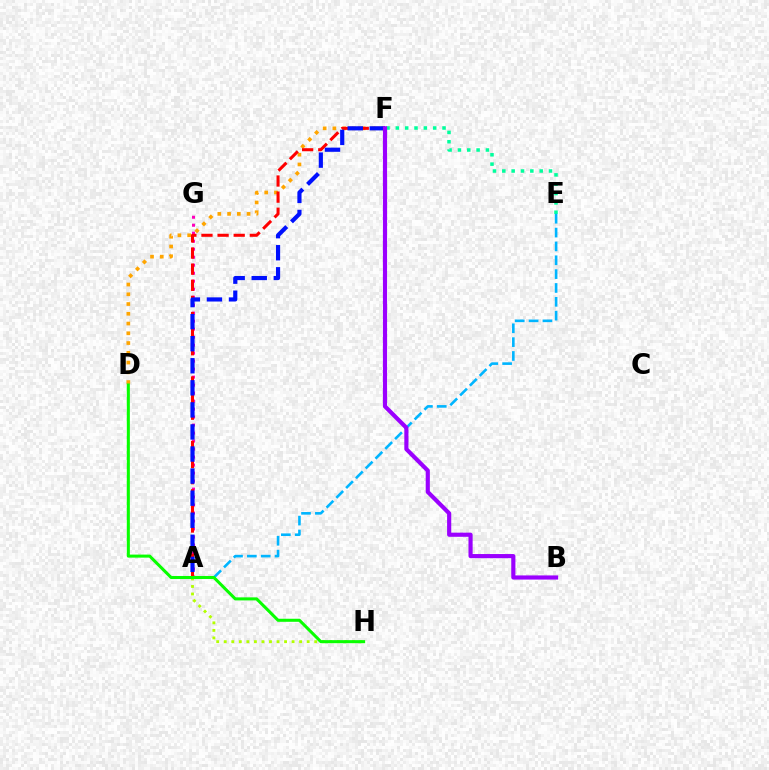{('A', 'H'): [{'color': '#b3ff00', 'line_style': 'dotted', 'thickness': 2.05}], ('E', 'F'): [{'color': '#00ff9d', 'line_style': 'dotted', 'thickness': 2.54}], ('D', 'F'): [{'color': '#ffa500', 'line_style': 'dotted', 'thickness': 2.65}], ('A', 'G'): [{'color': '#ff00bd', 'line_style': 'dotted', 'thickness': 2.17}], ('A', 'F'): [{'color': '#ff0000', 'line_style': 'dashed', 'thickness': 2.19}, {'color': '#0010ff', 'line_style': 'dashed', 'thickness': 3.0}], ('A', 'E'): [{'color': '#00b5ff', 'line_style': 'dashed', 'thickness': 1.88}], ('D', 'H'): [{'color': '#08ff00', 'line_style': 'solid', 'thickness': 2.19}], ('B', 'F'): [{'color': '#9b00ff', 'line_style': 'solid', 'thickness': 2.99}]}